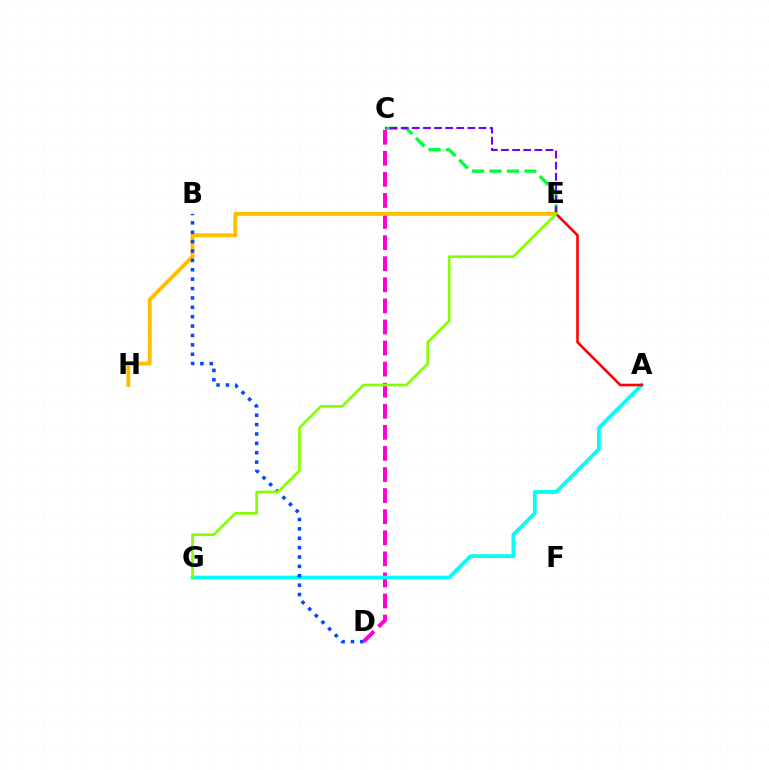{('C', 'D'): [{'color': '#ff00cf', 'line_style': 'dashed', 'thickness': 2.86}], ('C', 'E'): [{'color': '#00ff39', 'line_style': 'dashed', 'thickness': 2.37}, {'color': '#7200ff', 'line_style': 'dashed', 'thickness': 1.51}], ('E', 'H'): [{'color': '#ffbd00', 'line_style': 'solid', 'thickness': 2.78}], ('A', 'G'): [{'color': '#00fff6', 'line_style': 'solid', 'thickness': 2.69}], ('A', 'E'): [{'color': '#ff0000', 'line_style': 'solid', 'thickness': 1.88}], ('B', 'D'): [{'color': '#004bff', 'line_style': 'dotted', 'thickness': 2.55}], ('E', 'G'): [{'color': '#84ff00', 'line_style': 'solid', 'thickness': 1.92}]}